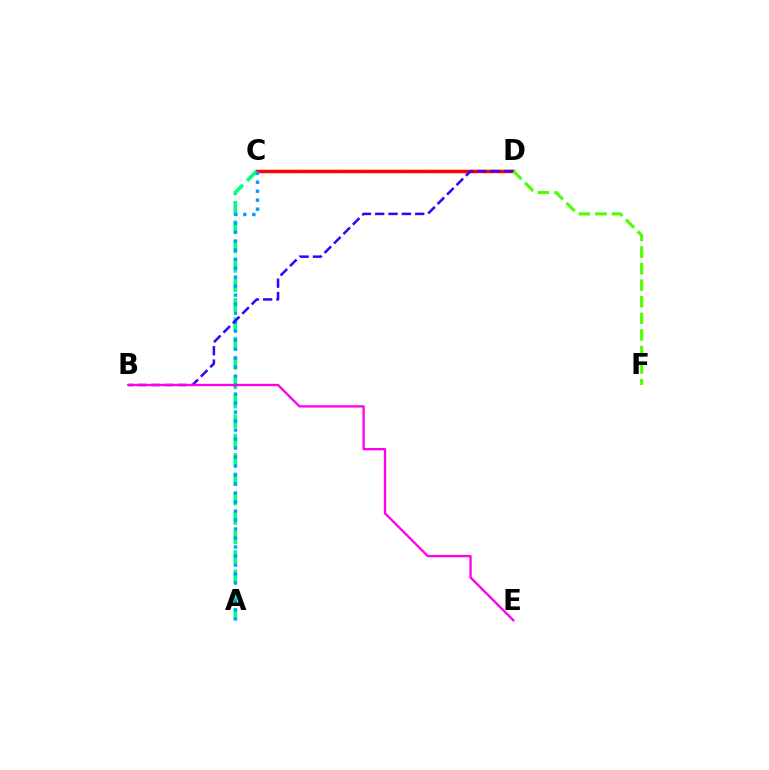{('C', 'D'): [{'color': '#ffd500', 'line_style': 'dashed', 'thickness': 1.75}, {'color': '#ff0000', 'line_style': 'solid', 'thickness': 2.48}], ('A', 'C'): [{'color': '#00ff86', 'line_style': 'dashed', 'thickness': 2.63}, {'color': '#009eff', 'line_style': 'dotted', 'thickness': 2.44}], ('D', 'F'): [{'color': '#4fff00', 'line_style': 'dashed', 'thickness': 2.25}], ('B', 'D'): [{'color': '#3700ff', 'line_style': 'dashed', 'thickness': 1.81}], ('B', 'E'): [{'color': '#ff00ed', 'line_style': 'solid', 'thickness': 1.68}]}